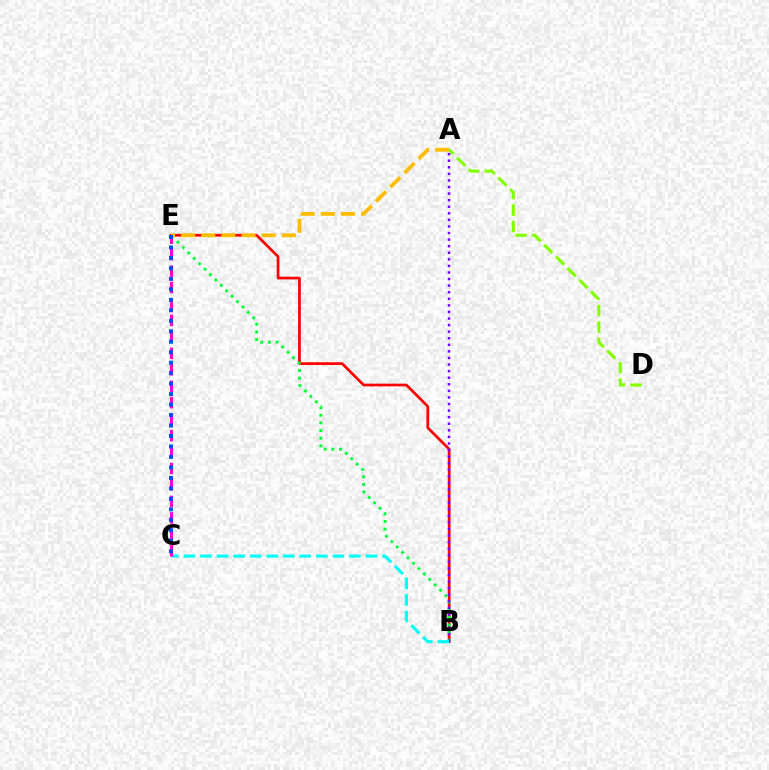{('B', 'E'): [{'color': '#ff0000', 'line_style': 'solid', 'thickness': 1.95}, {'color': '#00ff39', 'line_style': 'dotted', 'thickness': 2.08}], ('A', 'B'): [{'color': '#7200ff', 'line_style': 'dotted', 'thickness': 1.79}], ('B', 'C'): [{'color': '#00fff6', 'line_style': 'dashed', 'thickness': 2.25}], ('A', 'E'): [{'color': '#ffbd00', 'line_style': 'dashed', 'thickness': 2.73}], ('C', 'E'): [{'color': '#ff00cf', 'line_style': 'dashed', 'thickness': 2.23}, {'color': '#004bff', 'line_style': 'dotted', 'thickness': 2.85}], ('A', 'D'): [{'color': '#84ff00', 'line_style': 'dashed', 'thickness': 2.24}]}